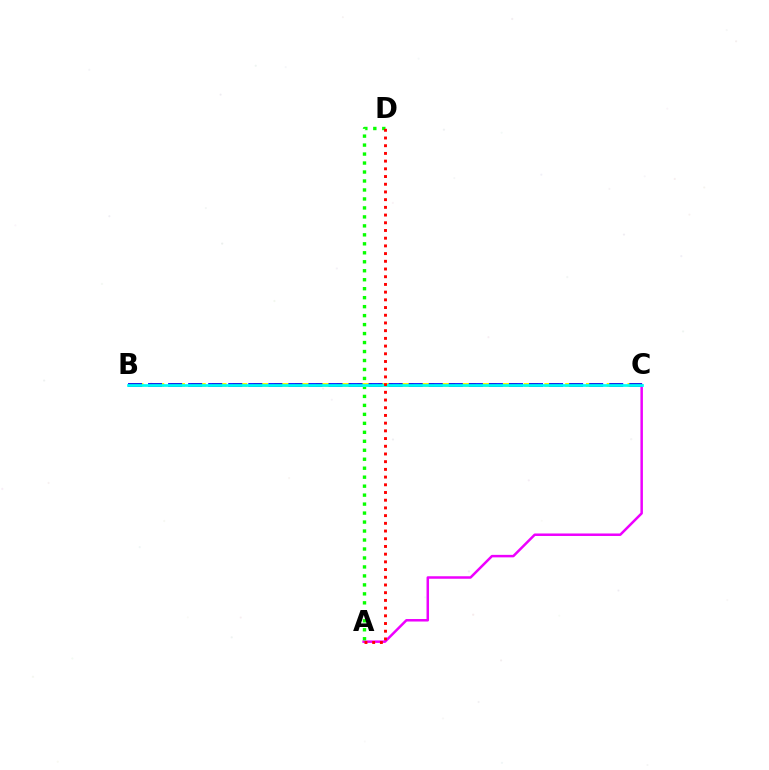{('A', 'C'): [{'color': '#ee00ff', 'line_style': 'solid', 'thickness': 1.8}], ('A', 'D'): [{'color': '#08ff00', 'line_style': 'dotted', 'thickness': 2.44}, {'color': '#ff0000', 'line_style': 'dotted', 'thickness': 2.09}], ('B', 'C'): [{'color': '#fcf500', 'line_style': 'dashed', 'thickness': 2.82}, {'color': '#0010ff', 'line_style': 'dashed', 'thickness': 2.72}, {'color': '#00fff6', 'line_style': 'solid', 'thickness': 1.96}]}